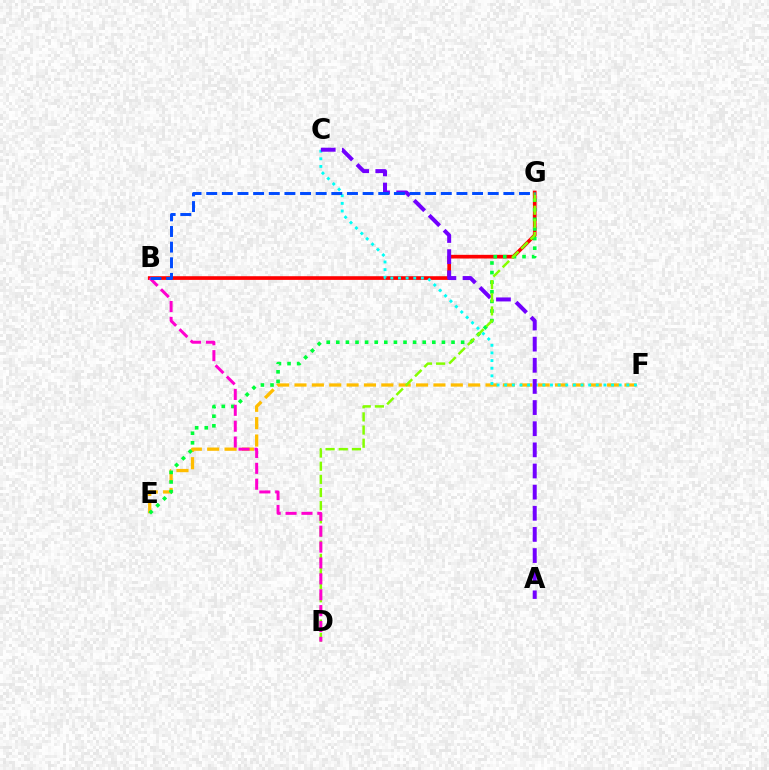{('B', 'G'): [{'color': '#ff0000', 'line_style': 'solid', 'thickness': 2.65}, {'color': '#004bff', 'line_style': 'dashed', 'thickness': 2.12}], ('E', 'F'): [{'color': '#ffbd00', 'line_style': 'dashed', 'thickness': 2.36}], ('C', 'F'): [{'color': '#00fff6', 'line_style': 'dotted', 'thickness': 2.07}], ('A', 'C'): [{'color': '#7200ff', 'line_style': 'dashed', 'thickness': 2.87}], ('E', 'G'): [{'color': '#00ff39', 'line_style': 'dotted', 'thickness': 2.61}], ('D', 'G'): [{'color': '#84ff00', 'line_style': 'dashed', 'thickness': 1.79}], ('B', 'D'): [{'color': '#ff00cf', 'line_style': 'dashed', 'thickness': 2.16}]}